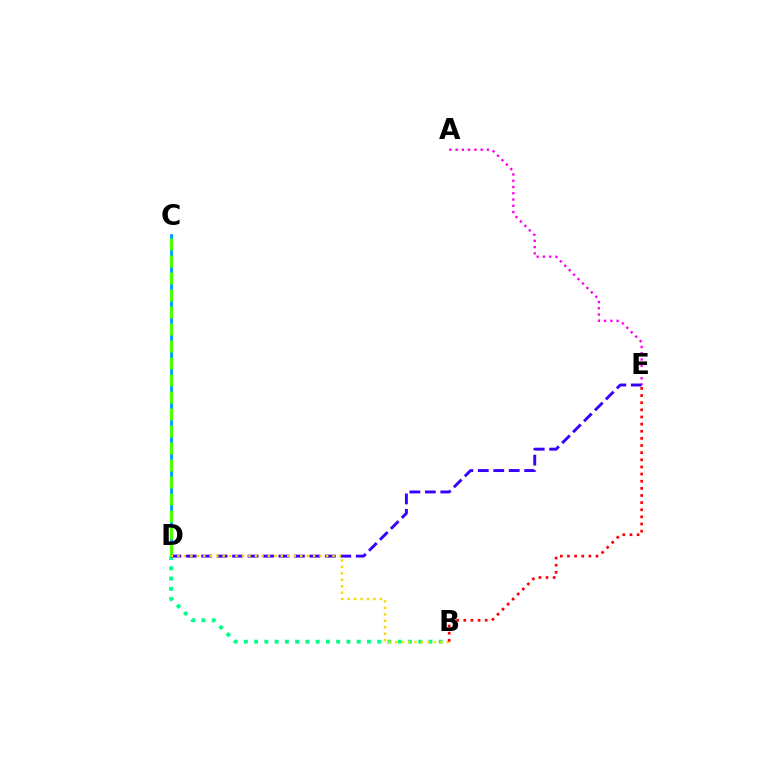{('A', 'E'): [{'color': '#ff00ed', 'line_style': 'dotted', 'thickness': 1.7}], ('C', 'D'): [{'color': '#009eff', 'line_style': 'solid', 'thickness': 2.05}, {'color': '#4fff00', 'line_style': 'dashed', 'thickness': 2.31}], ('B', 'D'): [{'color': '#00ff86', 'line_style': 'dotted', 'thickness': 2.79}, {'color': '#ffd500', 'line_style': 'dotted', 'thickness': 1.76}], ('D', 'E'): [{'color': '#3700ff', 'line_style': 'dashed', 'thickness': 2.1}], ('B', 'E'): [{'color': '#ff0000', 'line_style': 'dotted', 'thickness': 1.94}]}